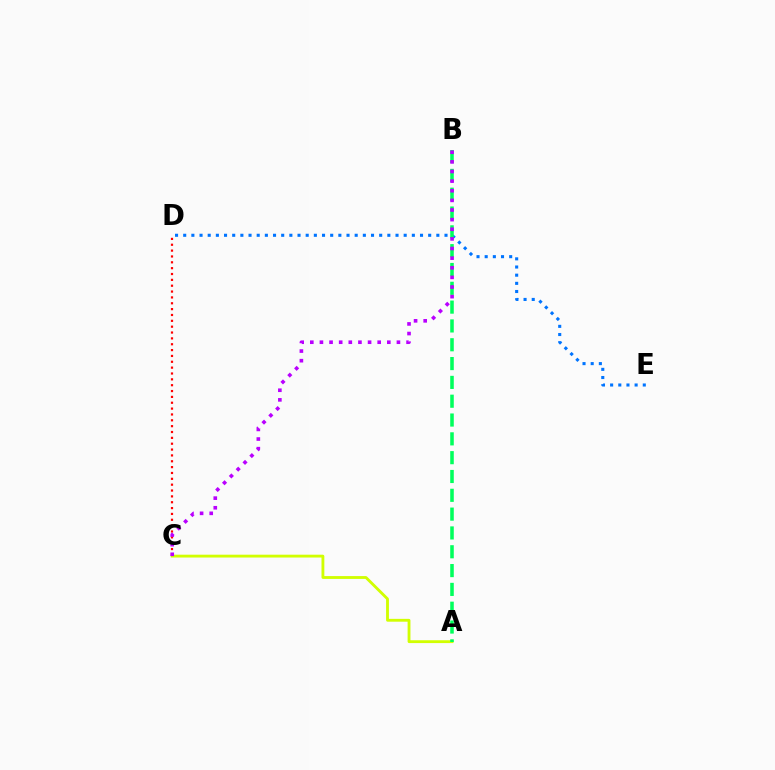{('D', 'E'): [{'color': '#0074ff', 'line_style': 'dotted', 'thickness': 2.22}], ('A', 'C'): [{'color': '#d1ff00', 'line_style': 'solid', 'thickness': 2.04}], ('A', 'B'): [{'color': '#00ff5c', 'line_style': 'dashed', 'thickness': 2.56}], ('C', 'D'): [{'color': '#ff0000', 'line_style': 'dotted', 'thickness': 1.59}], ('B', 'C'): [{'color': '#b900ff', 'line_style': 'dotted', 'thickness': 2.62}]}